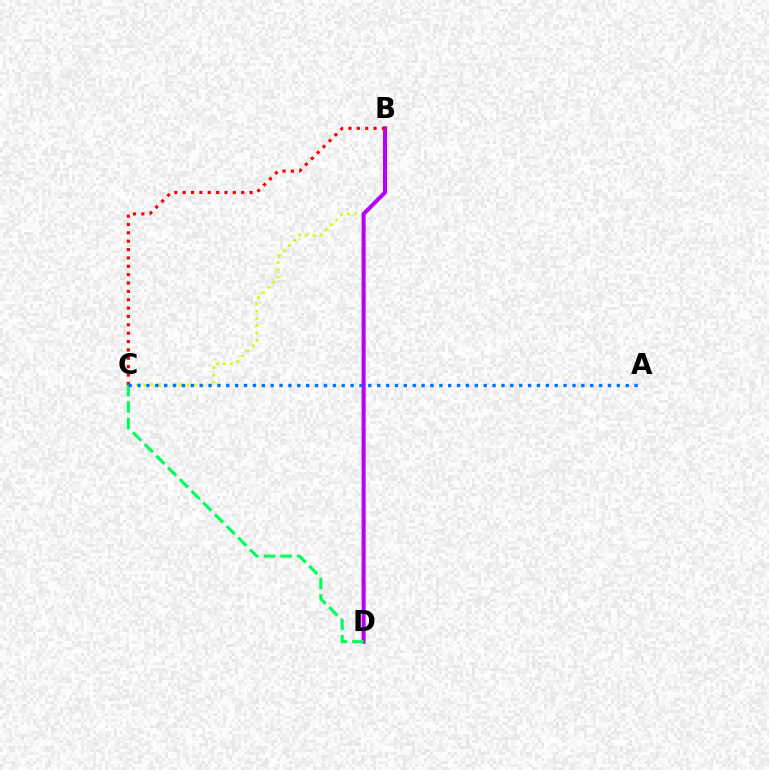{('B', 'C'): [{'color': '#d1ff00', 'line_style': 'dotted', 'thickness': 1.96}, {'color': '#ff0000', 'line_style': 'dotted', 'thickness': 2.27}], ('B', 'D'): [{'color': '#b900ff', 'line_style': 'solid', 'thickness': 2.93}], ('C', 'D'): [{'color': '#00ff5c', 'line_style': 'dashed', 'thickness': 2.25}], ('A', 'C'): [{'color': '#0074ff', 'line_style': 'dotted', 'thickness': 2.41}]}